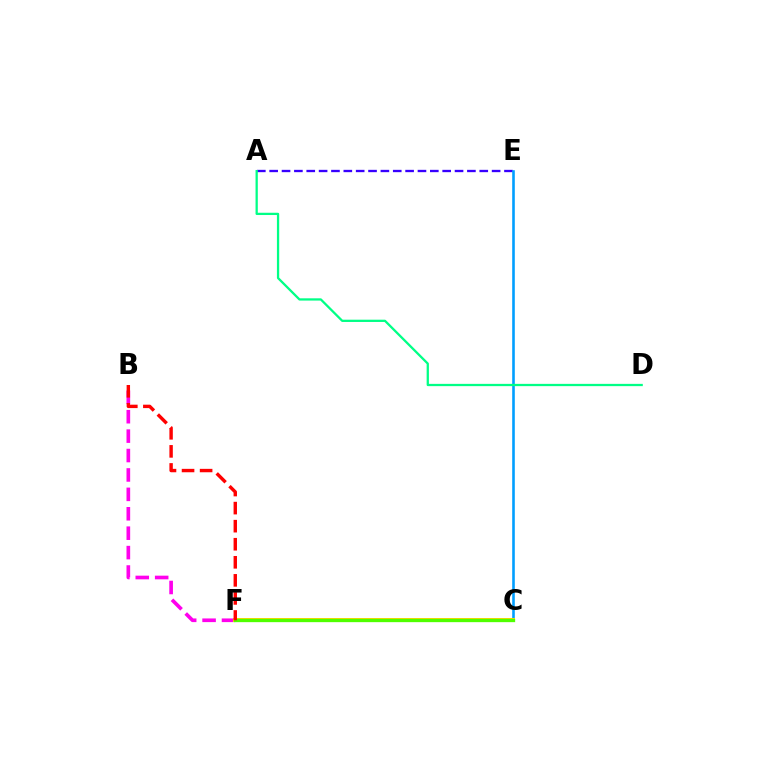{('A', 'E'): [{'color': '#3700ff', 'line_style': 'dashed', 'thickness': 1.68}], ('B', 'F'): [{'color': '#ff00ed', 'line_style': 'dashed', 'thickness': 2.64}, {'color': '#ff0000', 'line_style': 'dashed', 'thickness': 2.45}], ('C', 'E'): [{'color': '#009eff', 'line_style': 'solid', 'thickness': 1.87}], ('C', 'F'): [{'color': '#ffd500', 'line_style': 'solid', 'thickness': 2.89}, {'color': '#4fff00', 'line_style': 'solid', 'thickness': 2.38}], ('A', 'D'): [{'color': '#00ff86', 'line_style': 'solid', 'thickness': 1.64}]}